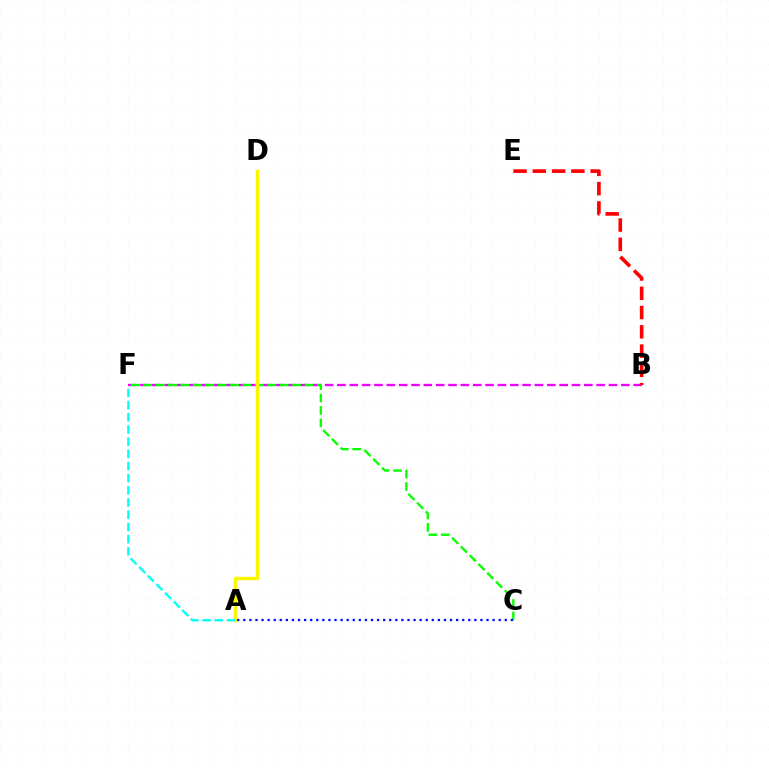{('B', 'F'): [{'color': '#ee00ff', 'line_style': 'dashed', 'thickness': 1.68}], ('C', 'F'): [{'color': '#08ff00', 'line_style': 'dashed', 'thickness': 1.69}], ('A', 'D'): [{'color': '#fcf500', 'line_style': 'solid', 'thickness': 2.46}], ('B', 'E'): [{'color': '#ff0000', 'line_style': 'dashed', 'thickness': 2.62}], ('A', 'F'): [{'color': '#00fff6', 'line_style': 'dashed', 'thickness': 1.66}], ('A', 'C'): [{'color': '#0010ff', 'line_style': 'dotted', 'thickness': 1.65}]}